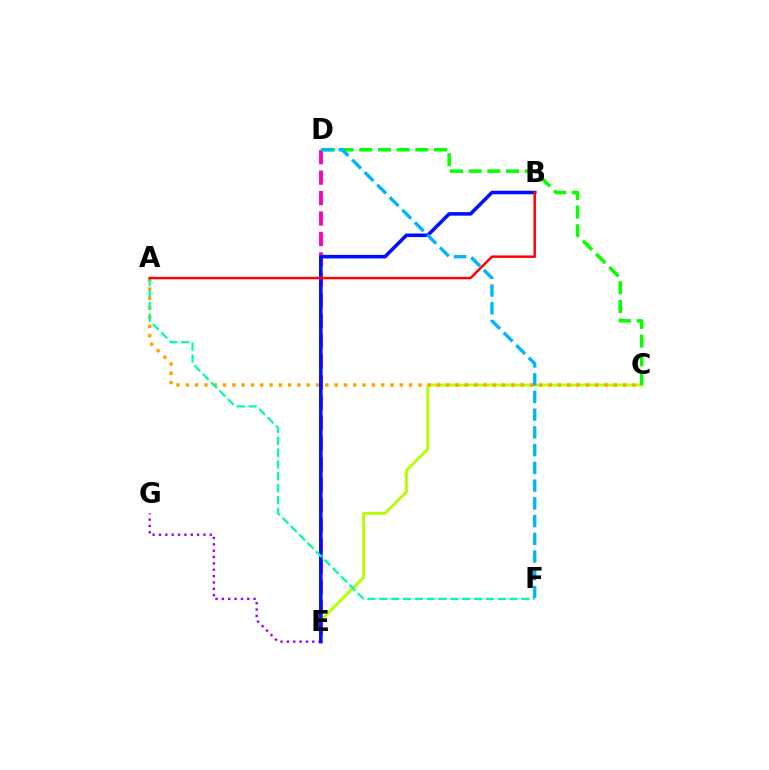{('C', 'E'): [{'color': '#b3ff00', 'line_style': 'solid', 'thickness': 2.06}], ('D', 'E'): [{'color': '#ff00bd', 'line_style': 'dashed', 'thickness': 2.78}], ('C', 'D'): [{'color': '#08ff00', 'line_style': 'dashed', 'thickness': 2.54}], ('A', 'C'): [{'color': '#ffa500', 'line_style': 'dotted', 'thickness': 2.53}], ('E', 'G'): [{'color': '#9b00ff', 'line_style': 'dotted', 'thickness': 1.73}], ('B', 'E'): [{'color': '#0010ff', 'line_style': 'solid', 'thickness': 2.57}], ('A', 'F'): [{'color': '#00ff9d', 'line_style': 'dashed', 'thickness': 1.61}], ('A', 'B'): [{'color': '#ff0000', 'line_style': 'solid', 'thickness': 1.78}], ('D', 'F'): [{'color': '#00b5ff', 'line_style': 'dashed', 'thickness': 2.41}]}